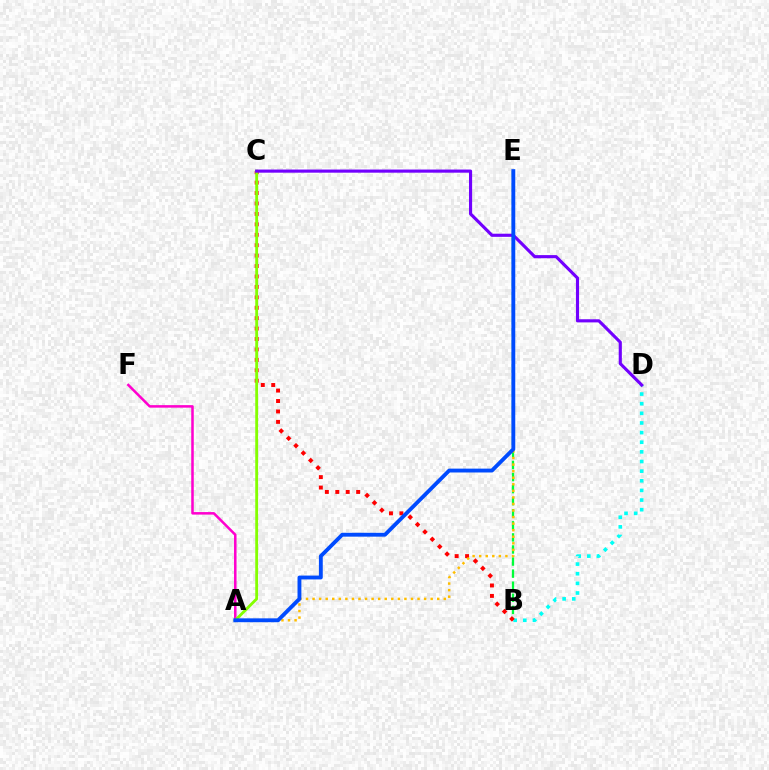{('B', 'E'): [{'color': '#00ff39', 'line_style': 'dashed', 'thickness': 1.64}], ('B', 'D'): [{'color': '#00fff6', 'line_style': 'dotted', 'thickness': 2.62}], ('B', 'C'): [{'color': '#ff0000', 'line_style': 'dotted', 'thickness': 2.83}], ('A', 'E'): [{'color': '#ffbd00', 'line_style': 'dotted', 'thickness': 1.78}, {'color': '#004bff', 'line_style': 'solid', 'thickness': 2.78}], ('A', 'F'): [{'color': '#ff00cf', 'line_style': 'solid', 'thickness': 1.81}], ('A', 'C'): [{'color': '#84ff00', 'line_style': 'solid', 'thickness': 2.05}], ('C', 'D'): [{'color': '#7200ff', 'line_style': 'solid', 'thickness': 2.26}]}